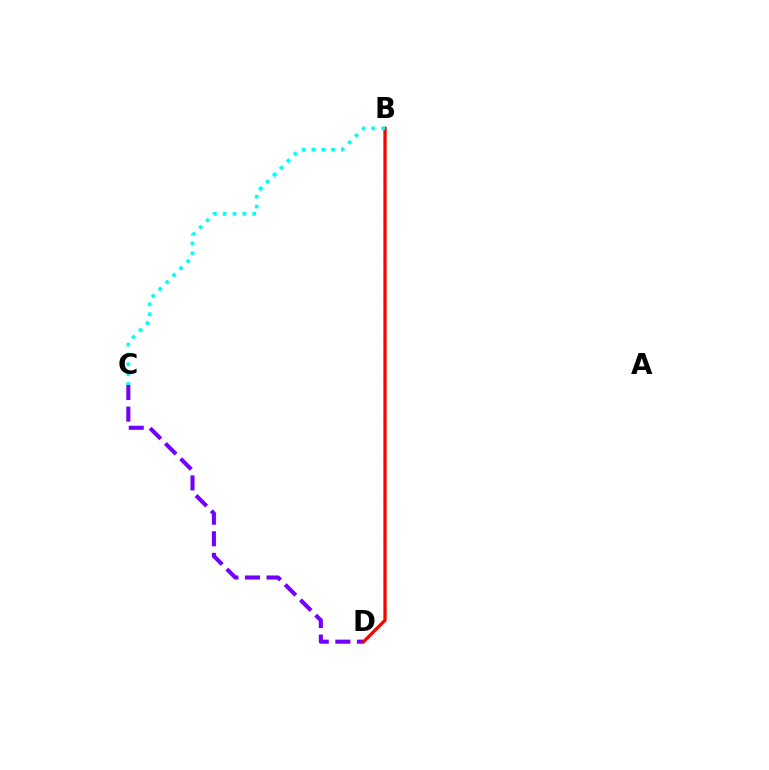{('B', 'D'): [{'color': '#84ff00', 'line_style': 'dashed', 'thickness': 1.8}, {'color': '#ff0000', 'line_style': 'solid', 'thickness': 2.3}], ('C', 'D'): [{'color': '#7200ff', 'line_style': 'dashed', 'thickness': 2.93}], ('B', 'C'): [{'color': '#00fff6', 'line_style': 'dotted', 'thickness': 2.67}]}